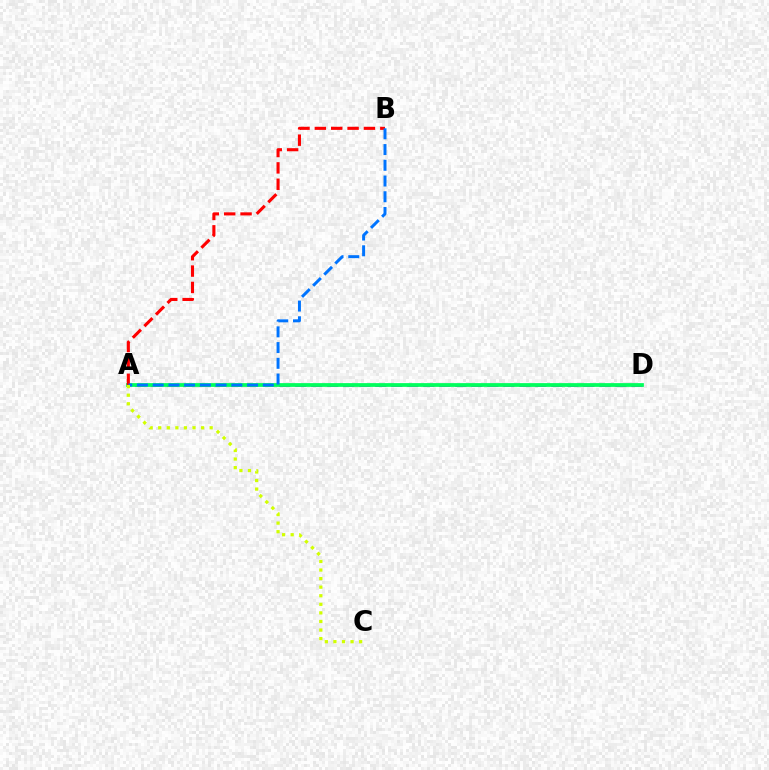{('A', 'D'): [{'color': '#b900ff', 'line_style': 'dashed', 'thickness': 2.18}, {'color': '#00ff5c', 'line_style': 'solid', 'thickness': 2.71}], ('A', 'B'): [{'color': '#ff0000', 'line_style': 'dashed', 'thickness': 2.22}, {'color': '#0074ff', 'line_style': 'dashed', 'thickness': 2.14}], ('A', 'C'): [{'color': '#d1ff00', 'line_style': 'dotted', 'thickness': 2.33}]}